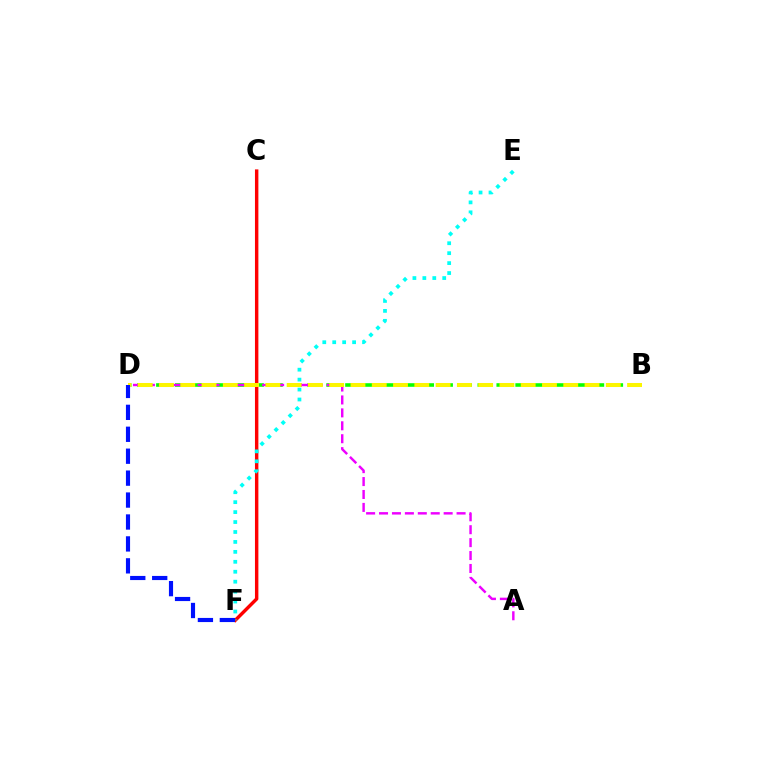{('C', 'F'): [{'color': '#ff0000', 'line_style': 'solid', 'thickness': 2.47}], ('B', 'D'): [{'color': '#08ff00', 'line_style': 'dashed', 'thickness': 2.57}, {'color': '#fcf500', 'line_style': 'dashed', 'thickness': 2.89}], ('A', 'D'): [{'color': '#ee00ff', 'line_style': 'dashed', 'thickness': 1.76}], ('E', 'F'): [{'color': '#00fff6', 'line_style': 'dotted', 'thickness': 2.7}], ('D', 'F'): [{'color': '#0010ff', 'line_style': 'dashed', 'thickness': 2.98}]}